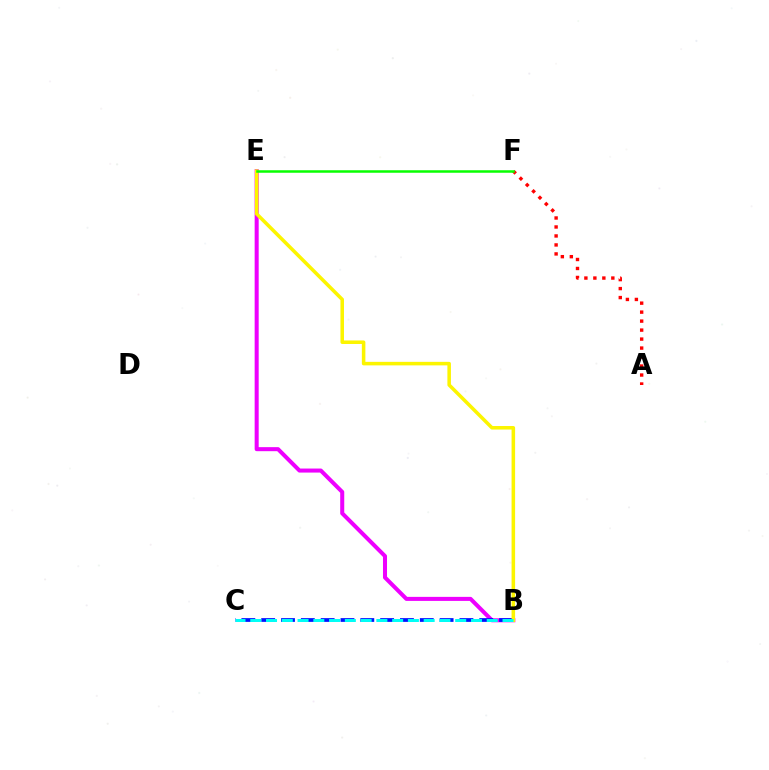{('A', 'F'): [{'color': '#ff0000', 'line_style': 'dotted', 'thickness': 2.44}], ('B', 'E'): [{'color': '#ee00ff', 'line_style': 'solid', 'thickness': 2.9}, {'color': '#fcf500', 'line_style': 'solid', 'thickness': 2.55}], ('B', 'C'): [{'color': '#0010ff', 'line_style': 'dashed', 'thickness': 2.69}, {'color': '#00fff6', 'line_style': 'dashed', 'thickness': 2.14}], ('E', 'F'): [{'color': '#08ff00', 'line_style': 'solid', 'thickness': 1.8}]}